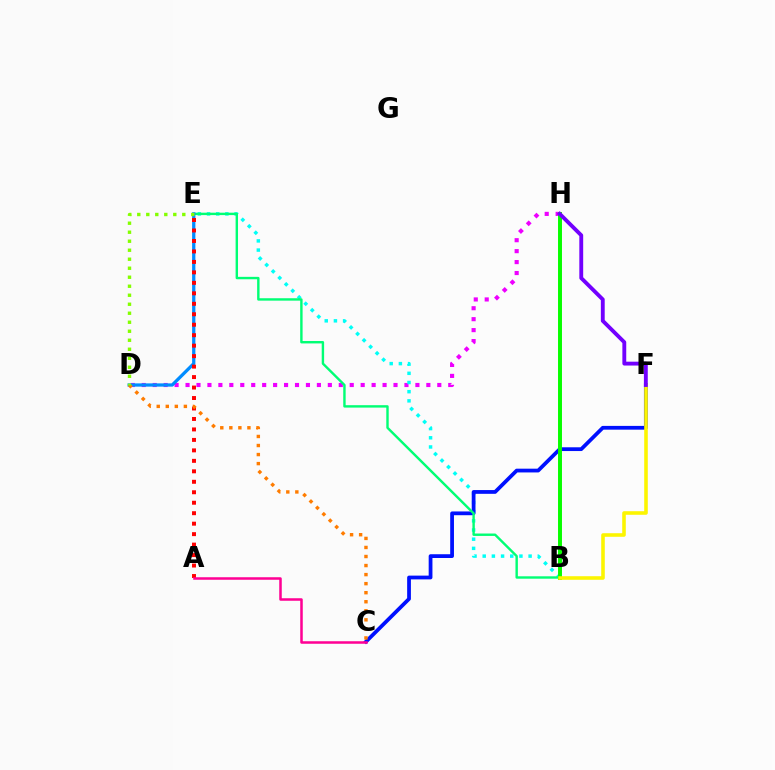{('D', 'H'): [{'color': '#ee00ff', 'line_style': 'dotted', 'thickness': 2.97}], ('B', 'E'): [{'color': '#00fff6', 'line_style': 'dotted', 'thickness': 2.49}, {'color': '#00ff74', 'line_style': 'solid', 'thickness': 1.74}], ('C', 'F'): [{'color': '#0010ff', 'line_style': 'solid', 'thickness': 2.71}], ('D', 'E'): [{'color': '#008cff', 'line_style': 'solid', 'thickness': 2.35}, {'color': '#84ff00', 'line_style': 'dotted', 'thickness': 2.45}], ('A', 'E'): [{'color': '#ff0000', 'line_style': 'dotted', 'thickness': 2.84}], ('B', 'H'): [{'color': '#08ff00', 'line_style': 'solid', 'thickness': 2.84}], ('C', 'D'): [{'color': '#ff7c00', 'line_style': 'dotted', 'thickness': 2.46}], ('A', 'C'): [{'color': '#ff0094', 'line_style': 'solid', 'thickness': 1.82}], ('B', 'F'): [{'color': '#fcf500', 'line_style': 'solid', 'thickness': 2.58}], ('F', 'H'): [{'color': '#7200ff', 'line_style': 'solid', 'thickness': 2.78}]}